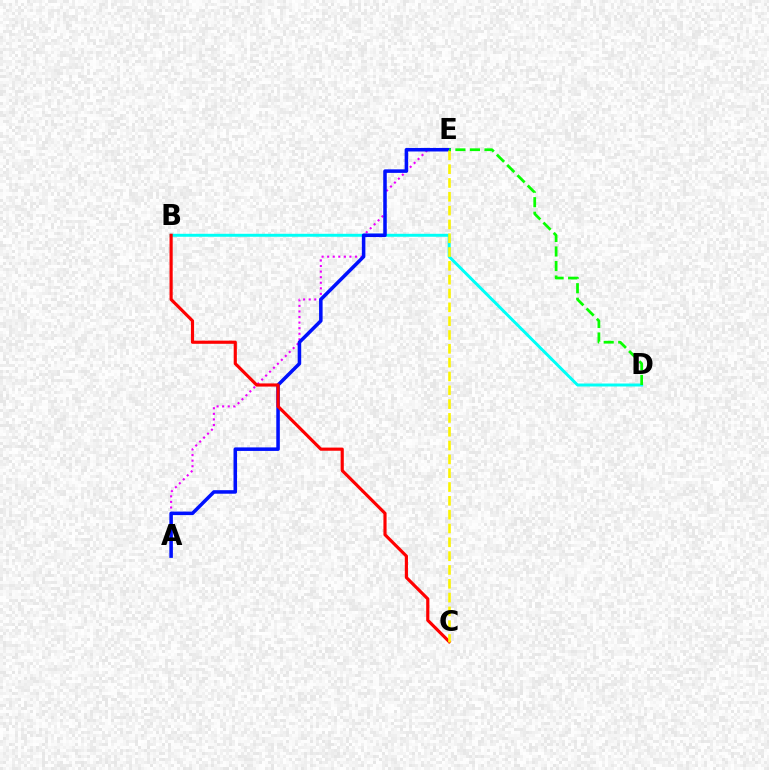{('A', 'E'): [{'color': '#ee00ff', 'line_style': 'dotted', 'thickness': 1.51}, {'color': '#0010ff', 'line_style': 'solid', 'thickness': 2.54}], ('B', 'D'): [{'color': '#00fff6', 'line_style': 'solid', 'thickness': 2.14}], ('B', 'C'): [{'color': '#ff0000', 'line_style': 'solid', 'thickness': 2.27}], ('C', 'E'): [{'color': '#fcf500', 'line_style': 'dashed', 'thickness': 1.88}], ('D', 'E'): [{'color': '#08ff00', 'line_style': 'dashed', 'thickness': 1.97}]}